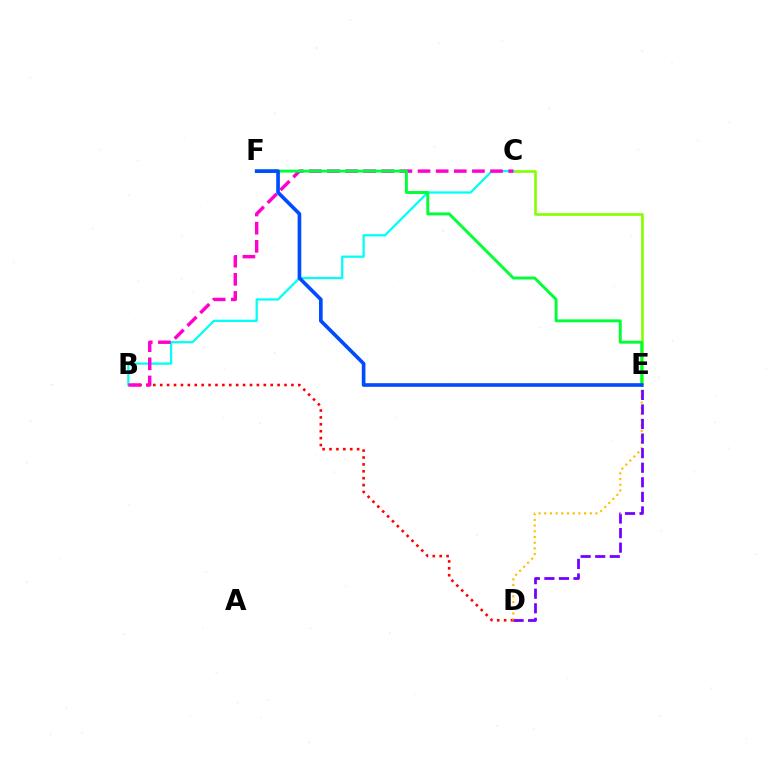{('C', 'E'): [{'color': '#84ff00', 'line_style': 'solid', 'thickness': 1.9}], ('B', 'D'): [{'color': '#ff0000', 'line_style': 'dotted', 'thickness': 1.88}], ('B', 'C'): [{'color': '#00fff6', 'line_style': 'solid', 'thickness': 1.63}, {'color': '#ff00cf', 'line_style': 'dashed', 'thickness': 2.46}], ('D', 'E'): [{'color': '#ffbd00', 'line_style': 'dotted', 'thickness': 1.55}, {'color': '#7200ff', 'line_style': 'dashed', 'thickness': 1.98}], ('E', 'F'): [{'color': '#00ff39', 'line_style': 'solid', 'thickness': 2.1}, {'color': '#004bff', 'line_style': 'solid', 'thickness': 2.62}]}